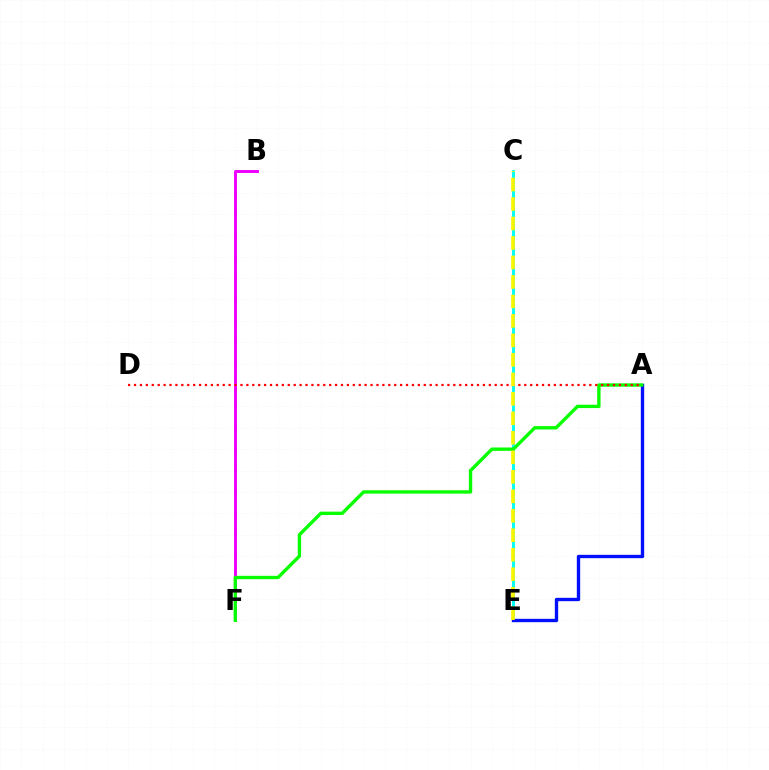{('B', 'F'): [{'color': '#ee00ff', 'line_style': 'solid', 'thickness': 2.13}], ('C', 'E'): [{'color': '#00fff6', 'line_style': 'solid', 'thickness': 2.12}, {'color': '#fcf500', 'line_style': 'dashed', 'thickness': 2.65}], ('A', 'E'): [{'color': '#0010ff', 'line_style': 'solid', 'thickness': 2.42}], ('A', 'F'): [{'color': '#08ff00', 'line_style': 'solid', 'thickness': 2.42}], ('A', 'D'): [{'color': '#ff0000', 'line_style': 'dotted', 'thickness': 1.61}]}